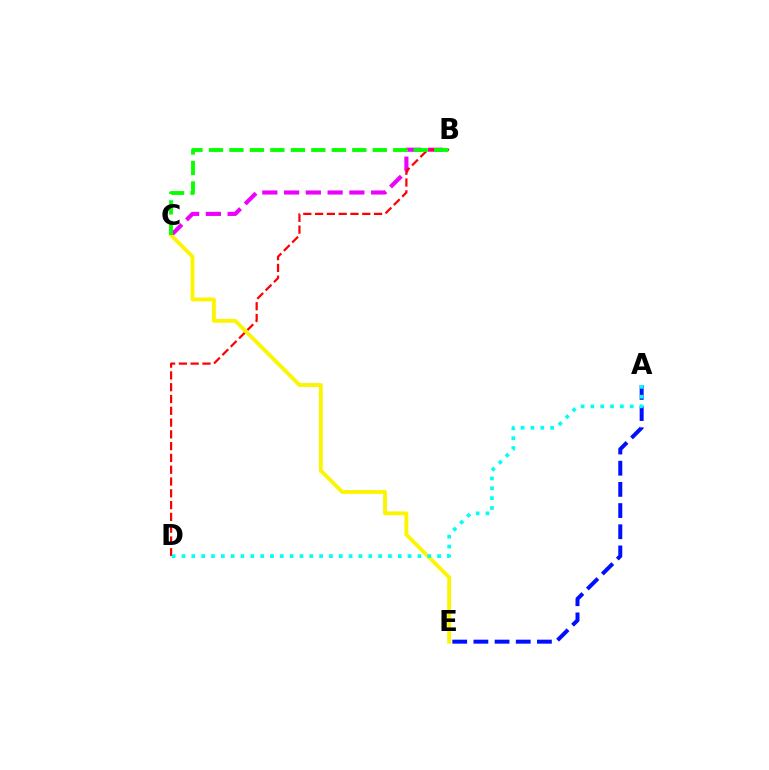{('B', 'C'): [{'color': '#ee00ff', 'line_style': 'dashed', 'thickness': 2.96}, {'color': '#08ff00', 'line_style': 'dashed', 'thickness': 2.78}], ('A', 'E'): [{'color': '#0010ff', 'line_style': 'dashed', 'thickness': 2.88}], ('B', 'D'): [{'color': '#ff0000', 'line_style': 'dashed', 'thickness': 1.6}], ('C', 'E'): [{'color': '#fcf500', 'line_style': 'solid', 'thickness': 2.77}], ('A', 'D'): [{'color': '#00fff6', 'line_style': 'dotted', 'thickness': 2.67}]}